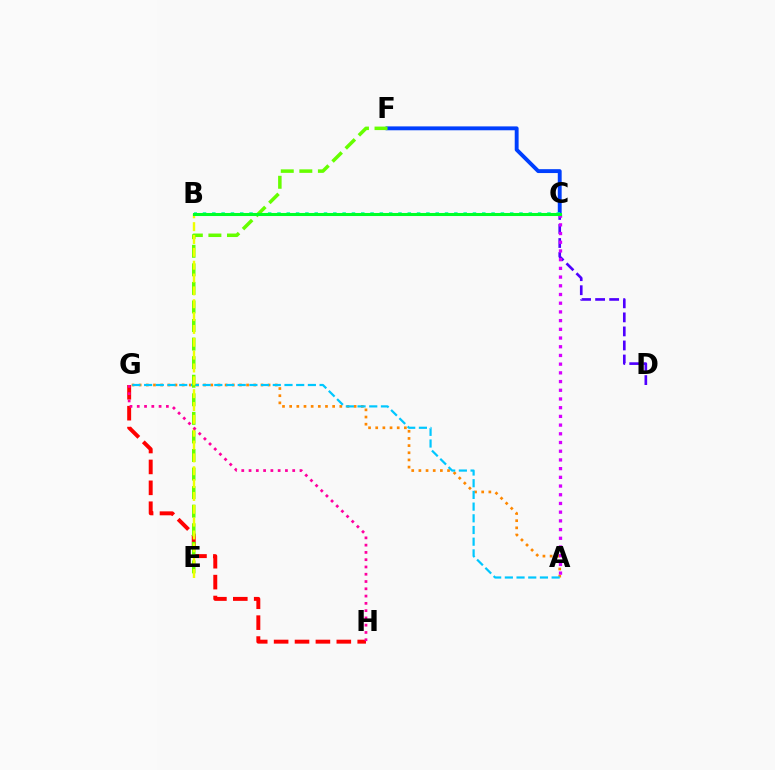{('C', 'F'): [{'color': '#003fff', 'line_style': 'solid', 'thickness': 2.8}], ('C', 'D'): [{'color': '#4f00ff', 'line_style': 'dashed', 'thickness': 1.91}], ('G', 'H'): [{'color': '#ff0000', 'line_style': 'dashed', 'thickness': 2.84}, {'color': '#ff00a0', 'line_style': 'dotted', 'thickness': 1.98}], ('A', 'G'): [{'color': '#ff8800', 'line_style': 'dotted', 'thickness': 1.95}, {'color': '#00c7ff', 'line_style': 'dashed', 'thickness': 1.59}], ('B', 'C'): [{'color': '#00ffaf', 'line_style': 'dotted', 'thickness': 2.53}, {'color': '#00ff27', 'line_style': 'solid', 'thickness': 2.2}], ('A', 'C'): [{'color': '#d600ff', 'line_style': 'dotted', 'thickness': 2.37}], ('E', 'F'): [{'color': '#66ff00', 'line_style': 'dashed', 'thickness': 2.52}], ('B', 'E'): [{'color': '#eeff00', 'line_style': 'dashed', 'thickness': 1.75}]}